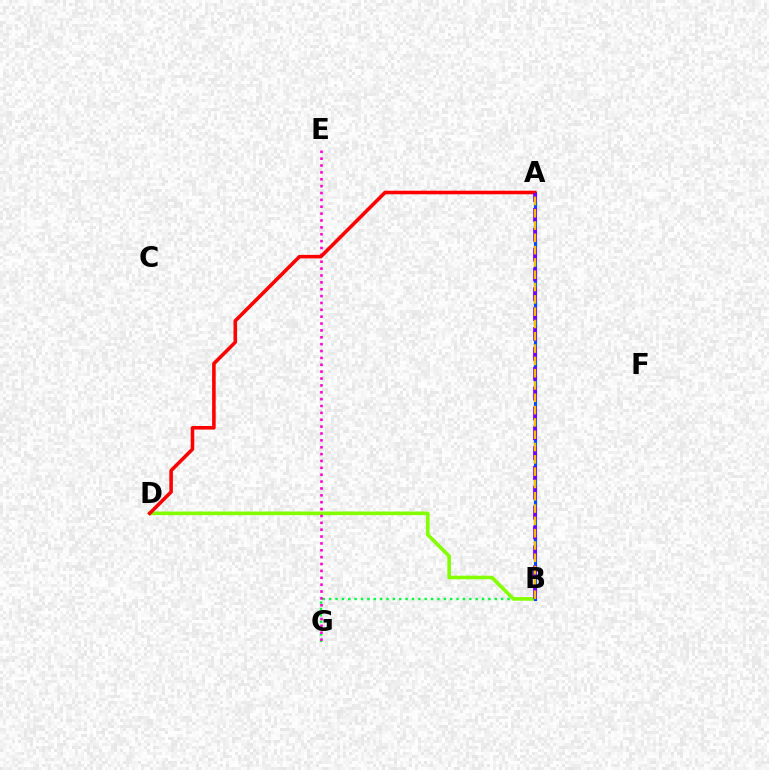{('B', 'G'): [{'color': '#00ff39', 'line_style': 'dotted', 'thickness': 1.73}], ('A', 'B'): [{'color': '#00fff6', 'line_style': 'dotted', 'thickness': 1.89}, {'color': '#004bff', 'line_style': 'solid', 'thickness': 2.28}, {'color': '#7200ff', 'line_style': 'dashed', 'thickness': 2.7}, {'color': '#ffbd00', 'line_style': 'dashed', 'thickness': 1.67}], ('B', 'D'): [{'color': '#84ff00', 'line_style': 'solid', 'thickness': 2.61}], ('E', 'G'): [{'color': '#ff00cf', 'line_style': 'dotted', 'thickness': 1.87}], ('A', 'D'): [{'color': '#ff0000', 'line_style': 'solid', 'thickness': 2.57}]}